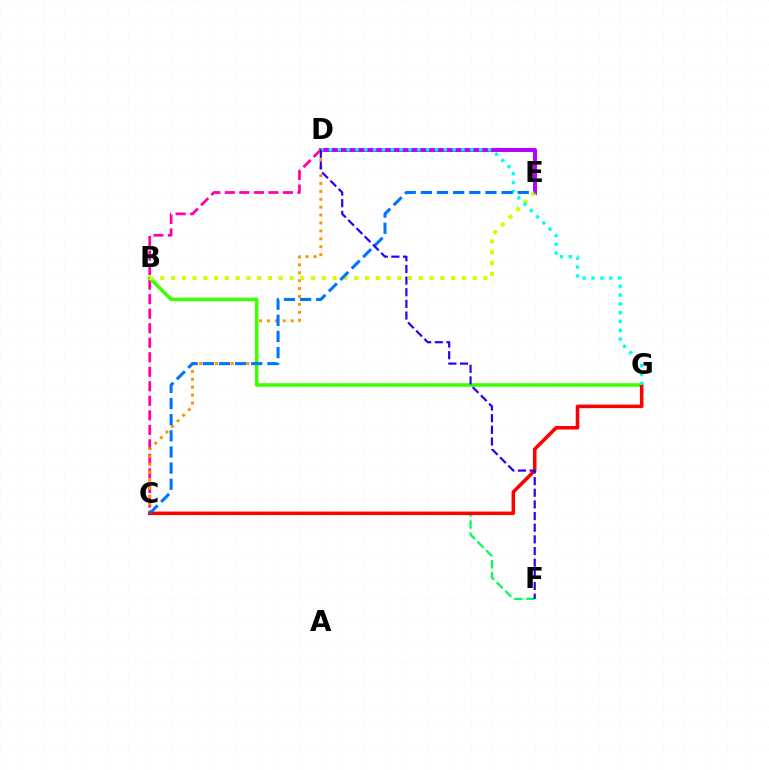{('D', 'E'): [{'color': '#b900ff', 'line_style': 'solid', 'thickness': 2.85}], ('C', 'D'): [{'color': '#ff00ac', 'line_style': 'dashed', 'thickness': 1.97}, {'color': '#ff9400', 'line_style': 'dotted', 'thickness': 2.15}], ('C', 'F'): [{'color': '#00ff5c', 'line_style': 'dashed', 'thickness': 1.65}], ('B', 'G'): [{'color': '#3dff00', 'line_style': 'solid', 'thickness': 2.54}], ('B', 'E'): [{'color': '#d1ff00', 'line_style': 'dotted', 'thickness': 2.93}], ('C', 'G'): [{'color': '#ff0000', 'line_style': 'solid', 'thickness': 2.55}], ('D', 'G'): [{'color': '#00fff6', 'line_style': 'dotted', 'thickness': 2.4}], ('C', 'E'): [{'color': '#0074ff', 'line_style': 'dashed', 'thickness': 2.19}], ('D', 'F'): [{'color': '#2500ff', 'line_style': 'dashed', 'thickness': 1.58}]}